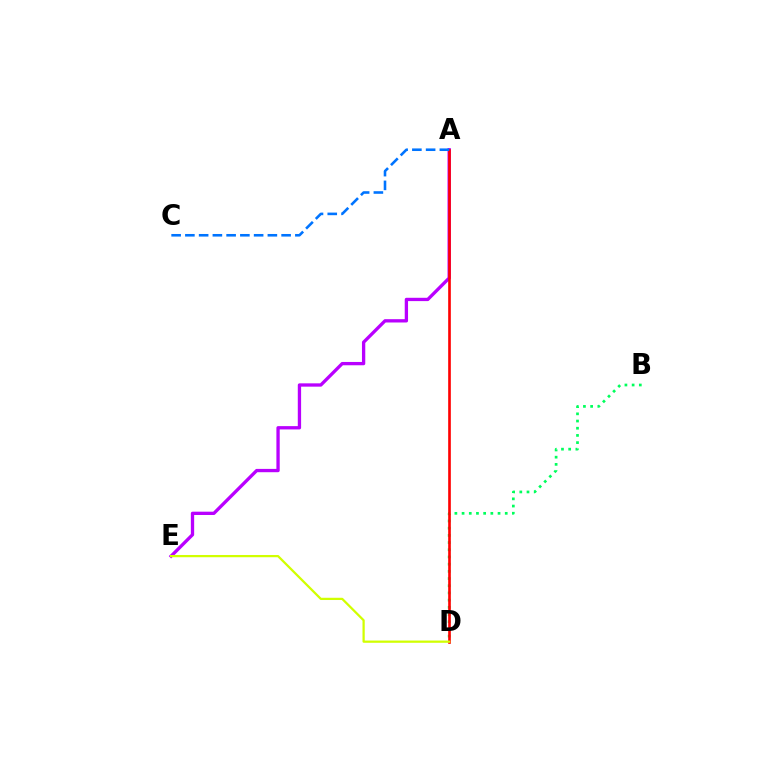{('B', 'D'): [{'color': '#00ff5c', 'line_style': 'dotted', 'thickness': 1.95}], ('A', 'E'): [{'color': '#b900ff', 'line_style': 'solid', 'thickness': 2.38}], ('A', 'D'): [{'color': '#ff0000', 'line_style': 'solid', 'thickness': 1.91}], ('A', 'C'): [{'color': '#0074ff', 'line_style': 'dashed', 'thickness': 1.87}], ('D', 'E'): [{'color': '#d1ff00', 'line_style': 'solid', 'thickness': 1.62}]}